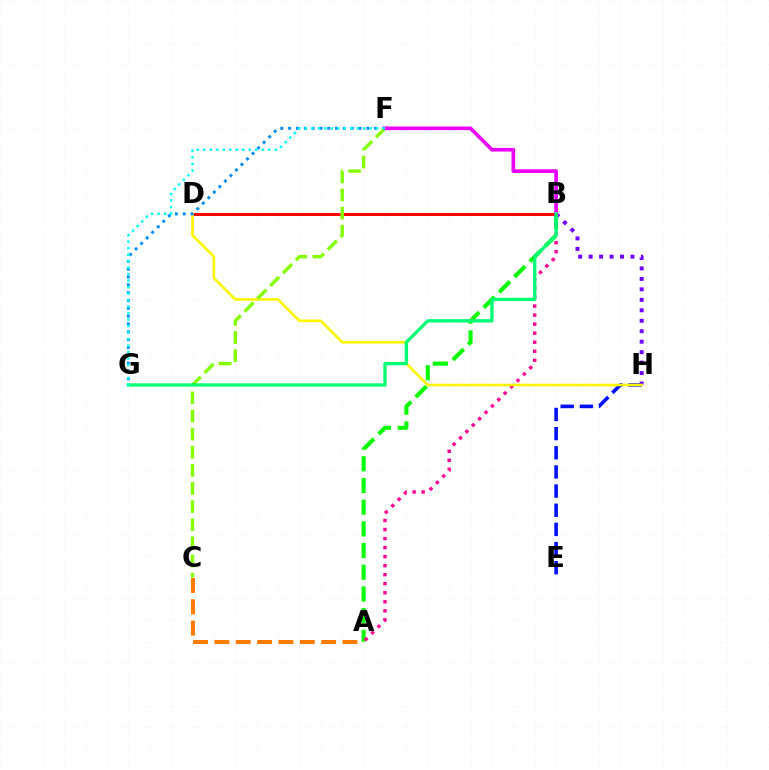{('A', 'B'): [{'color': '#08ff00', 'line_style': 'dashed', 'thickness': 2.95}, {'color': '#ff0094', 'line_style': 'dotted', 'thickness': 2.45}], ('E', 'H'): [{'color': '#0010ff', 'line_style': 'dashed', 'thickness': 2.6}], ('B', 'H'): [{'color': '#7200ff', 'line_style': 'dotted', 'thickness': 2.84}], ('B', 'D'): [{'color': '#ff0000', 'line_style': 'solid', 'thickness': 2.14}], ('D', 'H'): [{'color': '#fcf500', 'line_style': 'solid', 'thickness': 1.9}], ('A', 'C'): [{'color': '#ff7c00', 'line_style': 'dashed', 'thickness': 2.9}], ('F', 'G'): [{'color': '#008cff', 'line_style': 'dotted', 'thickness': 2.13}, {'color': '#00fff6', 'line_style': 'dotted', 'thickness': 1.76}], ('C', 'F'): [{'color': '#84ff00', 'line_style': 'dashed', 'thickness': 2.46}], ('B', 'F'): [{'color': '#ee00ff', 'line_style': 'solid', 'thickness': 2.65}], ('B', 'G'): [{'color': '#00ff74', 'line_style': 'solid', 'thickness': 2.42}]}